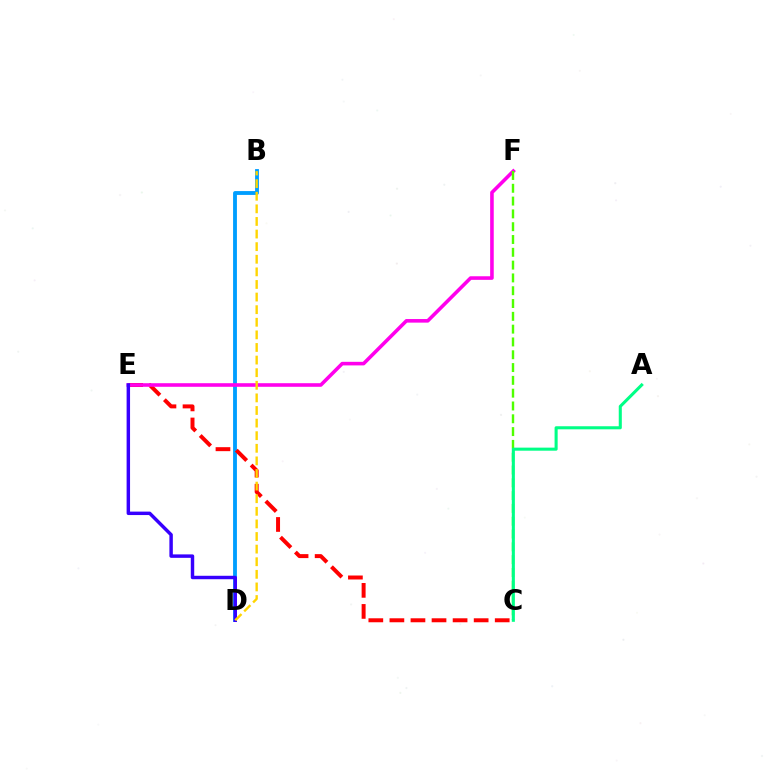{('B', 'D'): [{'color': '#009eff', 'line_style': 'solid', 'thickness': 2.76}, {'color': '#ffd500', 'line_style': 'dashed', 'thickness': 1.71}], ('C', 'E'): [{'color': '#ff0000', 'line_style': 'dashed', 'thickness': 2.86}], ('E', 'F'): [{'color': '#ff00ed', 'line_style': 'solid', 'thickness': 2.58}], ('D', 'E'): [{'color': '#3700ff', 'line_style': 'solid', 'thickness': 2.48}], ('C', 'F'): [{'color': '#4fff00', 'line_style': 'dashed', 'thickness': 1.74}], ('A', 'C'): [{'color': '#00ff86', 'line_style': 'solid', 'thickness': 2.21}]}